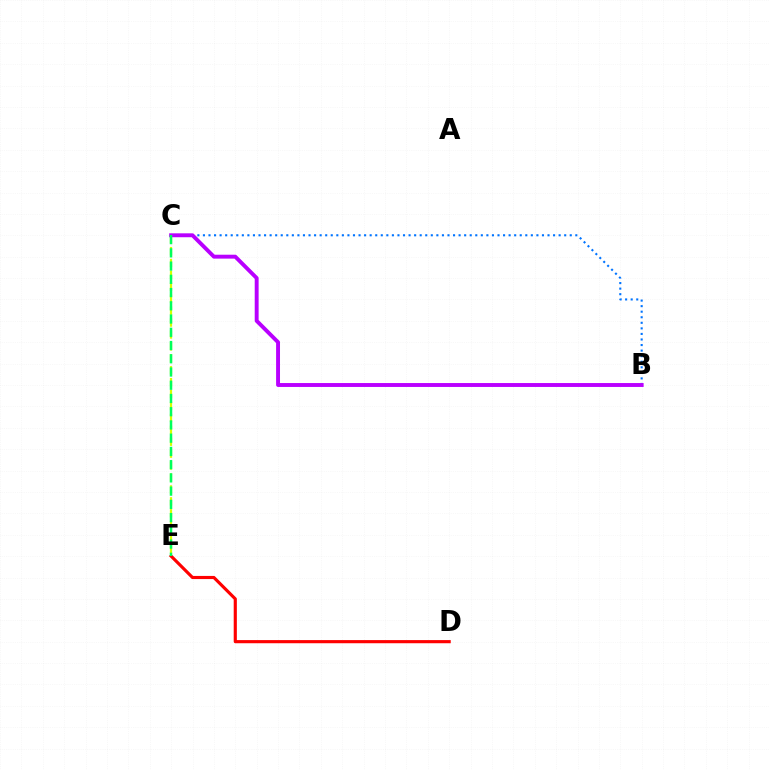{('B', 'C'): [{'color': '#0074ff', 'line_style': 'dotted', 'thickness': 1.51}, {'color': '#b900ff', 'line_style': 'solid', 'thickness': 2.81}], ('C', 'E'): [{'color': '#d1ff00', 'line_style': 'dashed', 'thickness': 1.62}, {'color': '#00ff5c', 'line_style': 'dashed', 'thickness': 1.8}], ('D', 'E'): [{'color': '#ff0000', 'line_style': 'solid', 'thickness': 2.26}]}